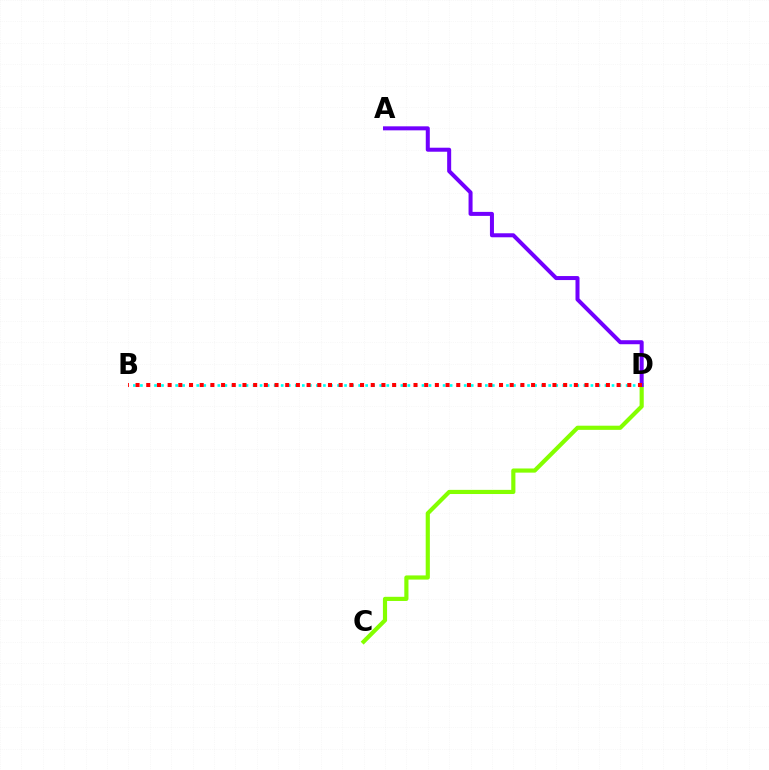{('B', 'D'): [{'color': '#00fff6', 'line_style': 'dotted', 'thickness': 1.91}, {'color': '#ff0000', 'line_style': 'dotted', 'thickness': 2.9}], ('C', 'D'): [{'color': '#84ff00', 'line_style': 'solid', 'thickness': 2.99}], ('A', 'D'): [{'color': '#7200ff', 'line_style': 'solid', 'thickness': 2.89}]}